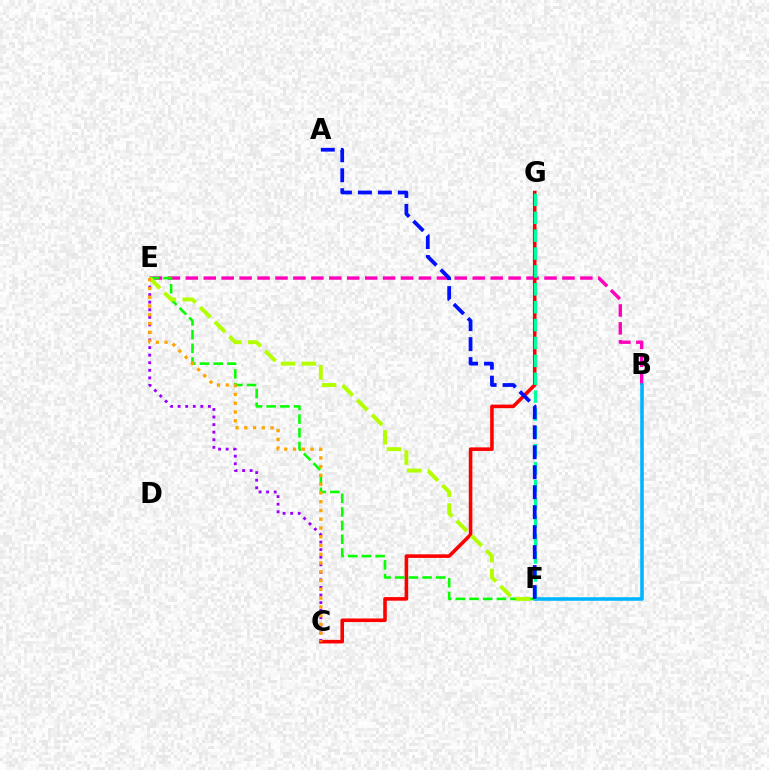{('C', 'E'): [{'color': '#9b00ff', 'line_style': 'dotted', 'thickness': 2.06}, {'color': '#ffa500', 'line_style': 'dotted', 'thickness': 2.38}], ('B', 'E'): [{'color': '#ff00bd', 'line_style': 'dashed', 'thickness': 2.44}], ('C', 'G'): [{'color': '#ff0000', 'line_style': 'solid', 'thickness': 2.57}], ('E', 'F'): [{'color': '#08ff00', 'line_style': 'dashed', 'thickness': 1.86}, {'color': '#b3ff00', 'line_style': 'dashed', 'thickness': 2.83}], ('B', 'F'): [{'color': '#00b5ff', 'line_style': 'solid', 'thickness': 2.58}], ('F', 'G'): [{'color': '#00ff9d', 'line_style': 'dashed', 'thickness': 2.43}], ('A', 'F'): [{'color': '#0010ff', 'line_style': 'dashed', 'thickness': 2.71}]}